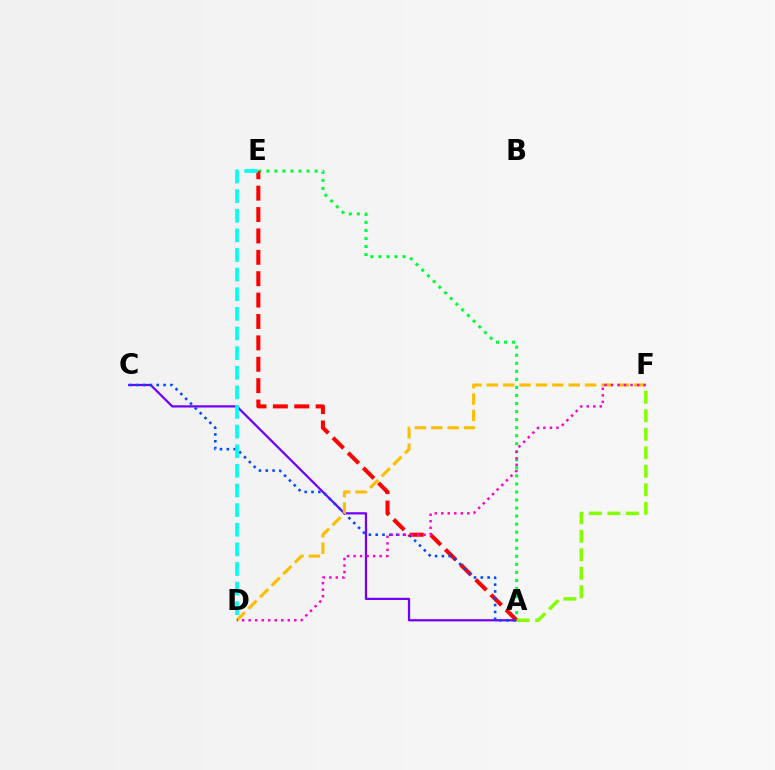{('A', 'C'): [{'color': '#7200ff', 'line_style': 'solid', 'thickness': 1.61}, {'color': '#004bff', 'line_style': 'dotted', 'thickness': 1.85}], ('A', 'E'): [{'color': '#00ff39', 'line_style': 'dotted', 'thickness': 2.19}, {'color': '#ff0000', 'line_style': 'dashed', 'thickness': 2.91}], ('D', 'F'): [{'color': '#ffbd00', 'line_style': 'dashed', 'thickness': 2.23}, {'color': '#ff00cf', 'line_style': 'dotted', 'thickness': 1.77}], ('A', 'F'): [{'color': '#84ff00', 'line_style': 'dashed', 'thickness': 2.51}], ('D', 'E'): [{'color': '#00fff6', 'line_style': 'dashed', 'thickness': 2.67}]}